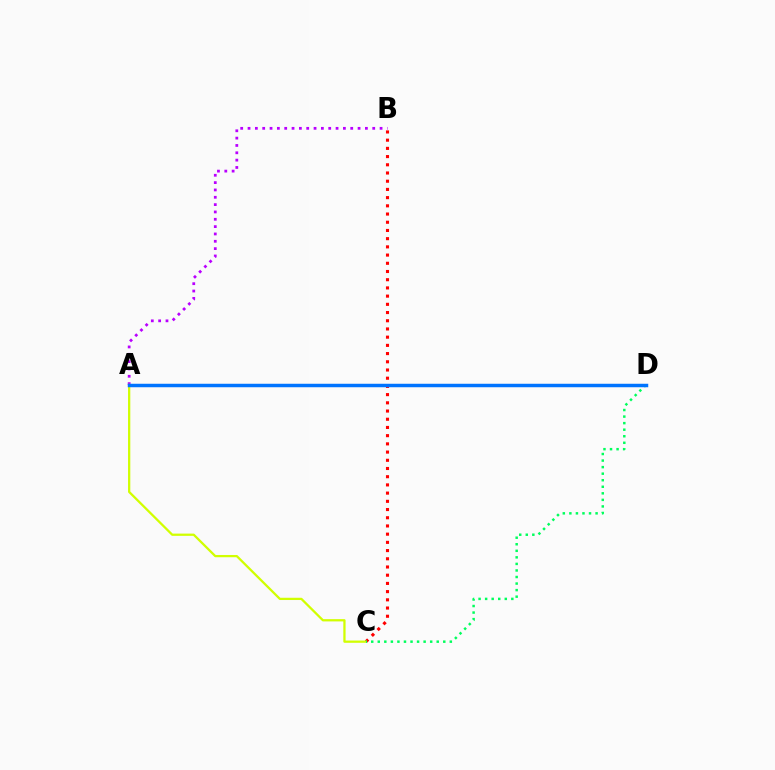{('B', 'C'): [{'color': '#ff0000', 'line_style': 'dotted', 'thickness': 2.23}], ('A', 'B'): [{'color': '#b900ff', 'line_style': 'dotted', 'thickness': 1.99}], ('A', 'C'): [{'color': '#d1ff00', 'line_style': 'solid', 'thickness': 1.63}], ('C', 'D'): [{'color': '#00ff5c', 'line_style': 'dotted', 'thickness': 1.78}], ('A', 'D'): [{'color': '#0074ff', 'line_style': 'solid', 'thickness': 2.51}]}